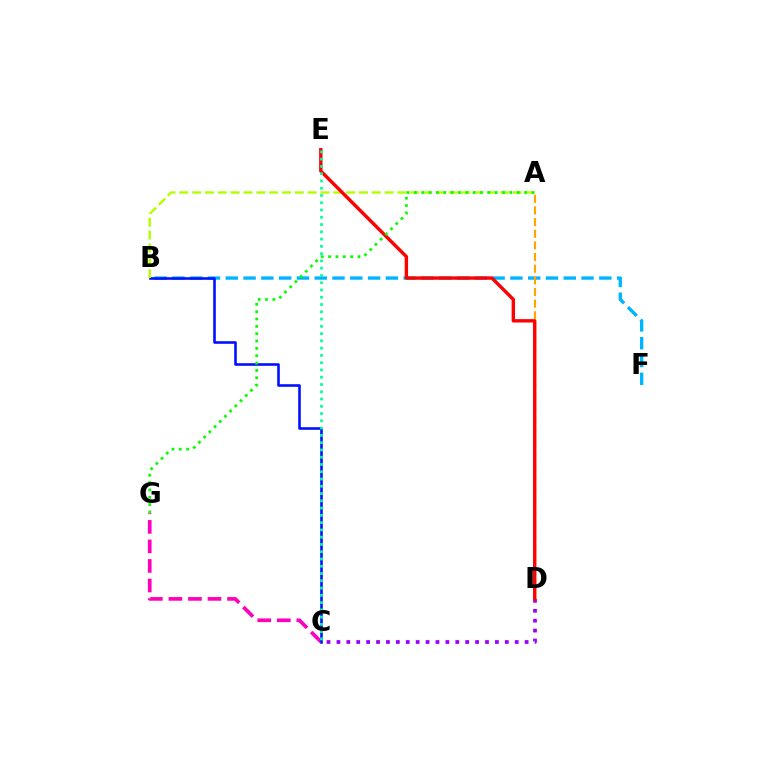{('C', 'D'): [{'color': '#9b00ff', 'line_style': 'dotted', 'thickness': 2.69}], ('C', 'G'): [{'color': '#ff00bd', 'line_style': 'dashed', 'thickness': 2.65}], ('B', 'F'): [{'color': '#00b5ff', 'line_style': 'dashed', 'thickness': 2.42}], ('B', 'C'): [{'color': '#0010ff', 'line_style': 'solid', 'thickness': 1.86}], ('A', 'B'): [{'color': '#b3ff00', 'line_style': 'dashed', 'thickness': 1.74}], ('A', 'D'): [{'color': '#ffa500', 'line_style': 'dashed', 'thickness': 1.58}], ('D', 'E'): [{'color': '#ff0000', 'line_style': 'solid', 'thickness': 2.45}], ('A', 'G'): [{'color': '#08ff00', 'line_style': 'dotted', 'thickness': 2.0}], ('C', 'E'): [{'color': '#00ff9d', 'line_style': 'dotted', 'thickness': 1.98}]}